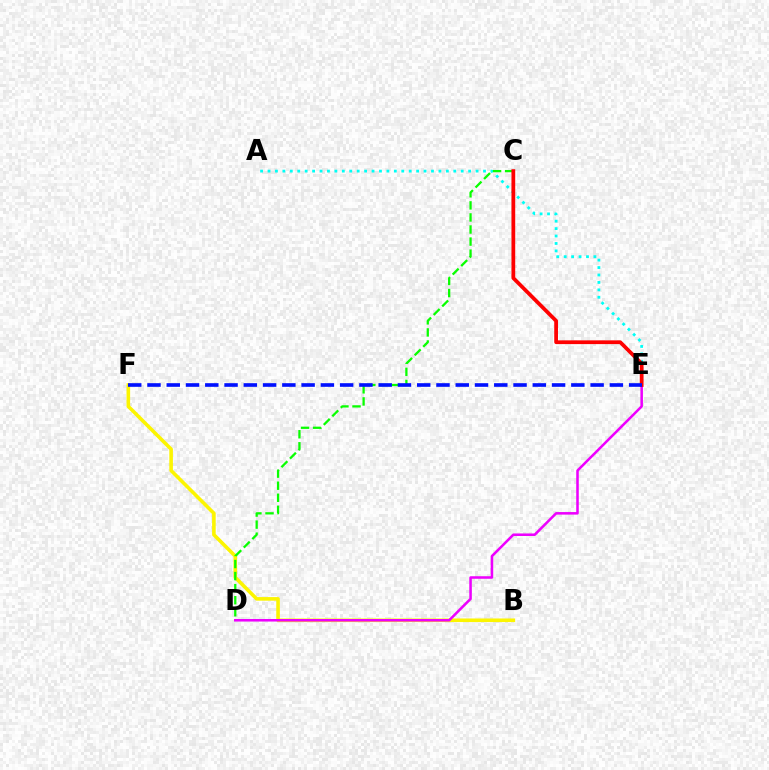{('A', 'E'): [{'color': '#00fff6', 'line_style': 'dotted', 'thickness': 2.02}], ('B', 'F'): [{'color': '#fcf500', 'line_style': 'solid', 'thickness': 2.59}], ('C', 'D'): [{'color': '#08ff00', 'line_style': 'dashed', 'thickness': 1.64}], ('D', 'E'): [{'color': '#ee00ff', 'line_style': 'solid', 'thickness': 1.83}], ('C', 'E'): [{'color': '#ff0000', 'line_style': 'solid', 'thickness': 2.71}], ('E', 'F'): [{'color': '#0010ff', 'line_style': 'dashed', 'thickness': 2.62}]}